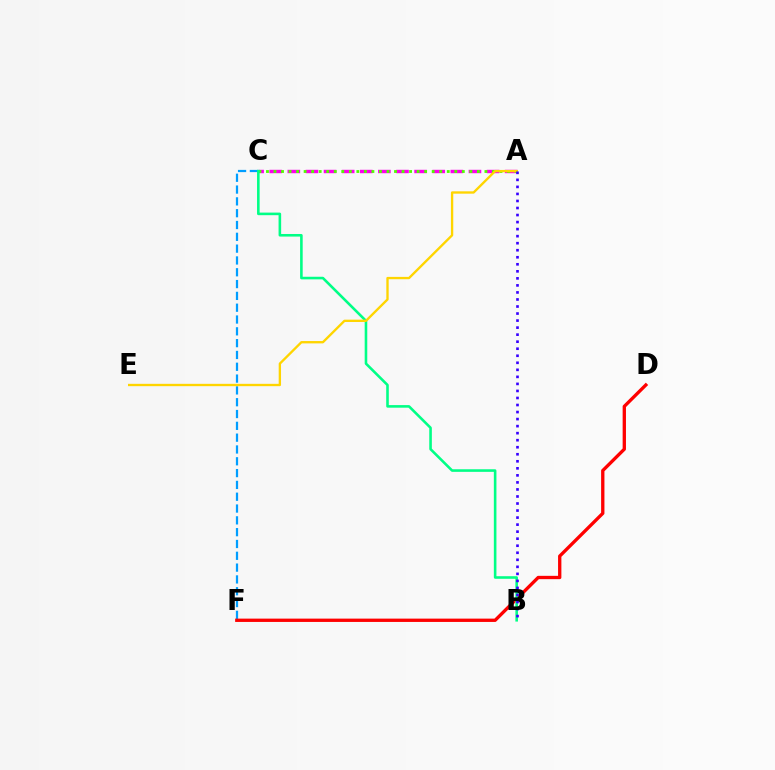{('C', 'F'): [{'color': '#009eff', 'line_style': 'dashed', 'thickness': 1.6}], ('A', 'C'): [{'color': '#ff00ed', 'line_style': 'dashed', 'thickness': 2.46}, {'color': '#4fff00', 'line_style': 'dotted', 'thickness': 2.05}], ('D', 'F'): [{'color': '#ff0000', 'line_style': 'solid', 'thickness': 2.39}], ('B', 'C'): [{'color': '#00ff86', 'line_style': 'solid', 'thickness': 1.86}], ('A', 'E'): [{'color': '#ffd500', 'line_style': 'solid', 'thickness': 1.69}], ('A', 'B'): [{'color': '#3700ff', 'line_style': 'dotted', 'thickness': 1.91}]}